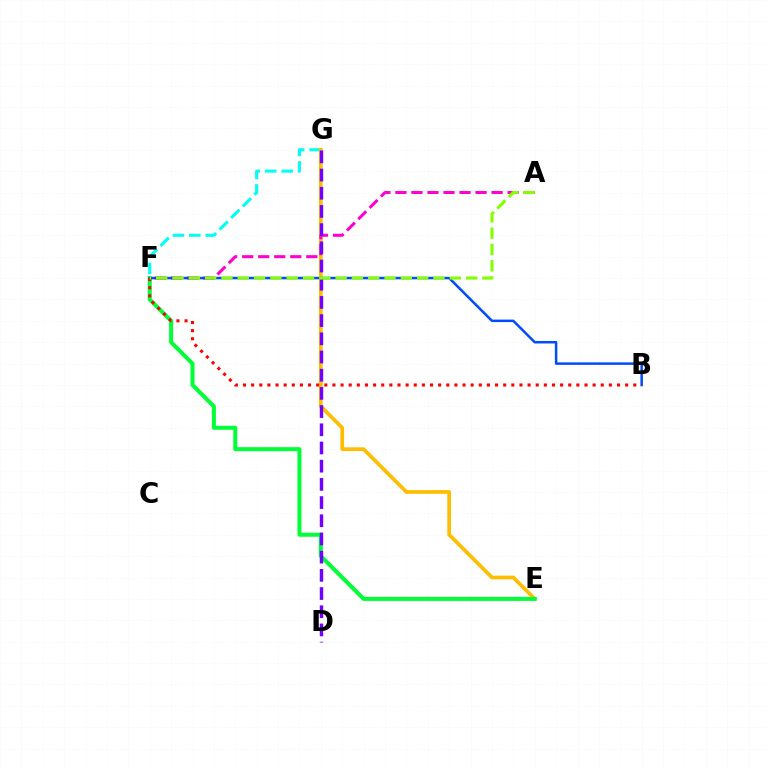{('F', 'G'): [{'color': '#00fff6', 'line_style': 'dashed', 'thickness': 2.23}], ('E', 'G'): [{'color': '#ffbd00', 'line_style': 'solid', 'thickness': 2.67}], ('A', 'F'): [{'color': '#ff00cf', 'line_style': 'dashed', 'thickness': 2.18}, {'color': '#84ff00', 'line_style': 'dashed', 'thickness': 2.22}], ('E', 'F'): [{'color': '#00ff39', 'line_style': 'solid', 'thickness': 2.9}], ('D', 'G'): [{'color': '#7200ff', 'line_style': 'dashed', 'thickness': 2.47}], ('B', 'F'): [{'color': '#004bff', 'line_style': 'solid', 'thickness': 1.8}, {'color': '#ff0000', 'line_style': 'dotted', 'thickness': 2.21}]}